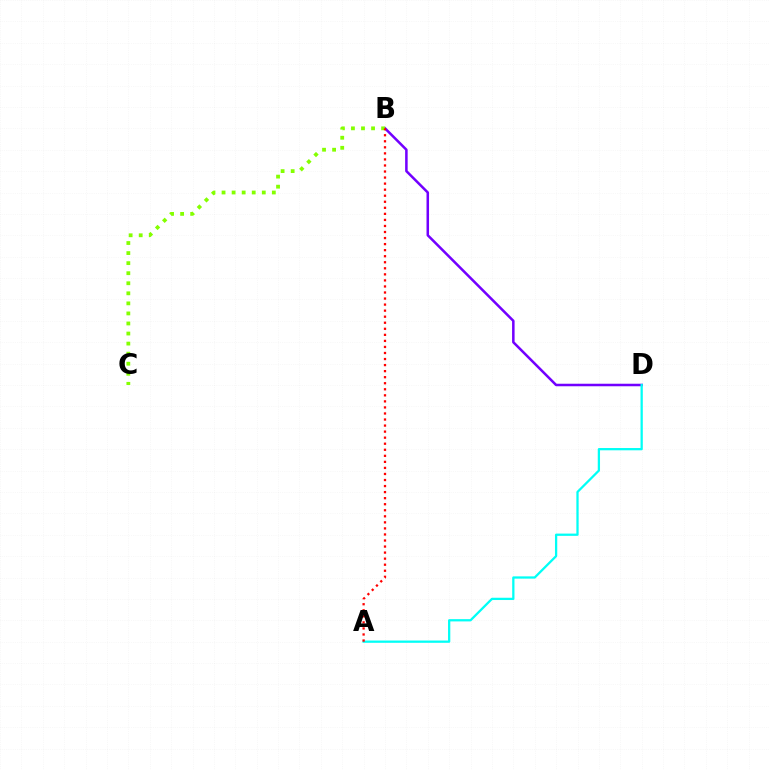{('B', 'D'): [{'color': '#7200ff', 'line_style': 'solid', 'thickness': 1.82}], ('B', 'C'): [{'color': '#84ff00', 'line_style': 'dotted', 'thickness': 2.73}], ('A', 'D'): [{'color': '#00fff6', 'line_style': 'solid', 'thickness': 1.63}], ('A', 'B'): [{'color': '#ff0000', 'line_style': 'dotted', 'thickness': 1.64}]}